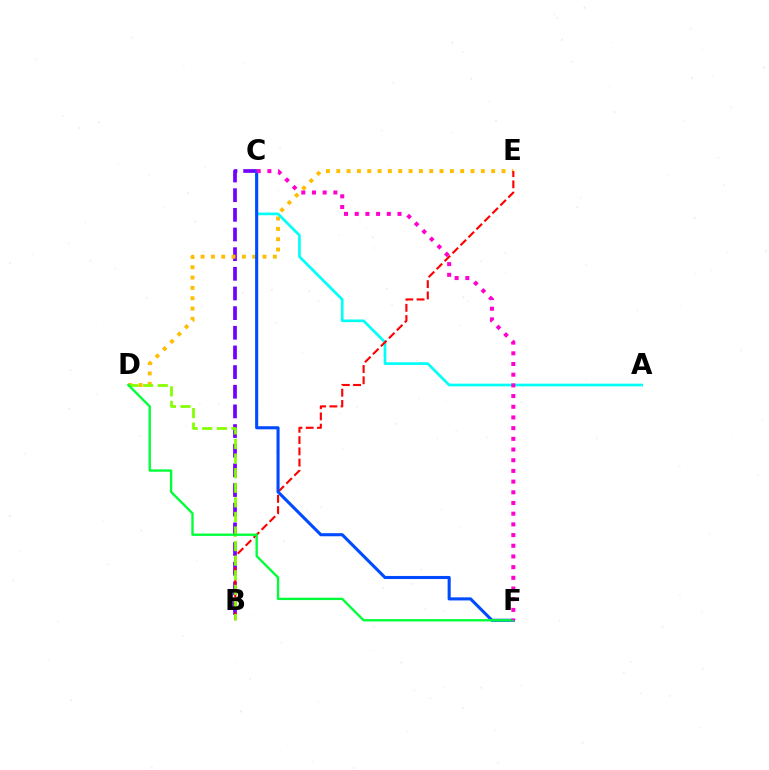{('B', 'C'): [{'color': '#7200ff', 'line_style': 'dashed', 'thickness': 2.67}], ('D', 'E'): [{'color': '#ffbd00', 'line_style': 'dotted', 'thickness': 2.81}], ('A', 'C'): [{'color': '#00fff6', 'line_style': 'solid', 'thickness': 1.93}], ('B', 'E'): [{'color': '#ff0000', 'line_style': 'dashed', 'thickness': 1.53}], ('B', 'D'): [{'color': '#84ff00', 'line_style': 'dashed', 'thickness': 1.98}], ('C', 'F'): [{'color': '#004bff', 'line_style': 'solid', 'thickness': 2.22}, {'color': '#ff00cf', 'line_style': 'dotted', 'thickness': 2.9}], ('D', 'F'): [{'color': '#00ff39', 'line_style': 'solid', 'thickness': 1.69}]}